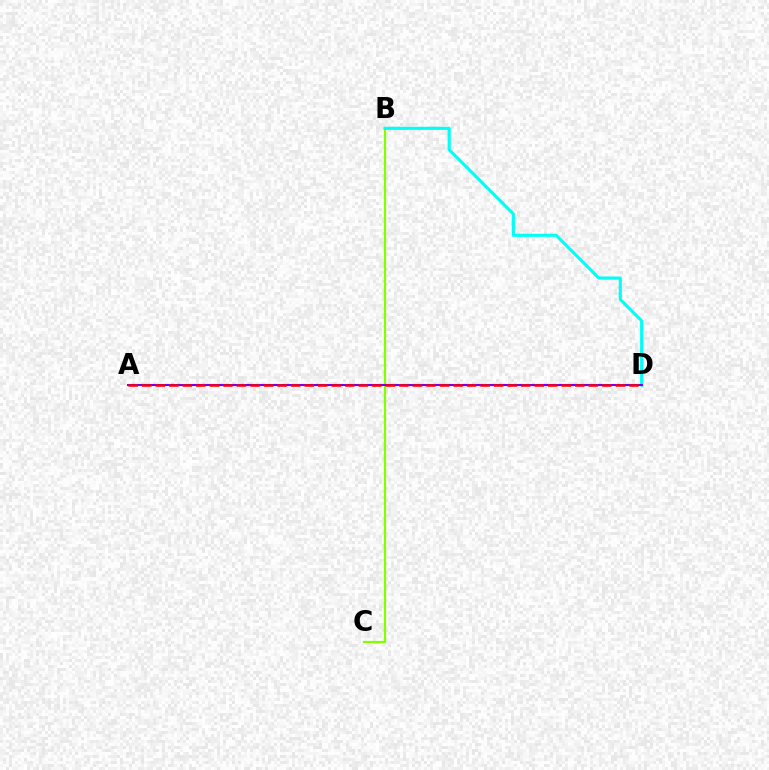{('B', 'C'): [{'color': '#84ff00', 'line_style': 'solid', 'thickness': 1.62}], ('B', 'D'): [{'color': '#00fff6', 'line_style': 'solid', 'thickness': 2.25}], ('A', 'D'): [{'color': '#7200ff', 'line_style': 'solid', 'thickness': 1.5}, {'color': '#ff0000', 'line_style': 'dashed', 'thickness': 1.84}]}